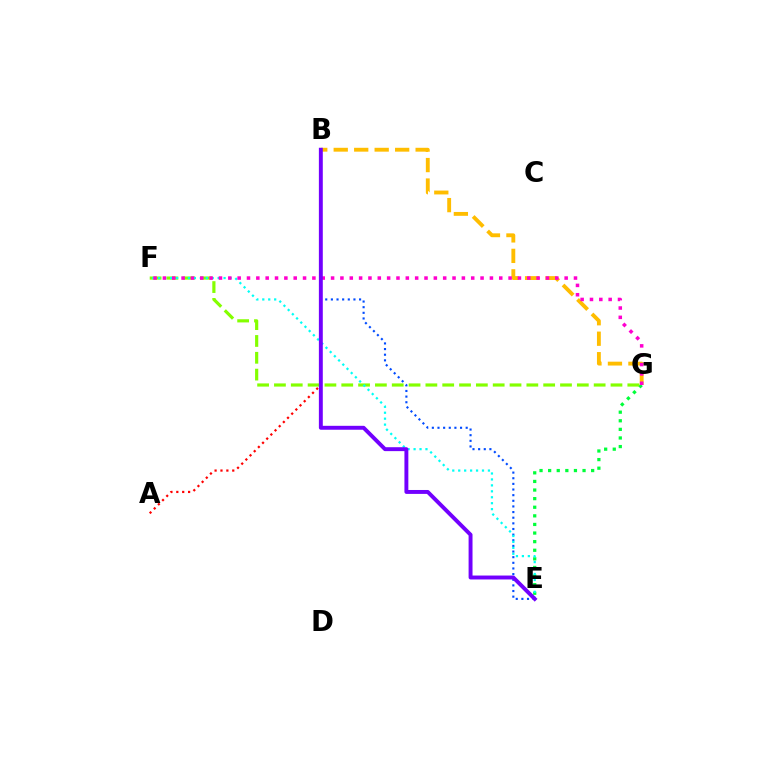{('B', 'G'): [{'color': '#ffbd00', 'line_style': 'dashed', 'thickness': 2.78}], ('E', 'G'): [{'color': '#00ff39', 'line_style': 'dotted', 'thickness': 2.34}], ('A', 'B'): [{'color': '#ff0000', 'line_style': 'dotted', 'thickness': 1.6}], ('B', 'E'): [{'color': '#004bff', 'line_style': 'dotted', 'thickness': 1.53}, {'color': '#7200ff', 'line_style': 'solid', 'thickness': 2.82}], ('F', 'G'): [{'color': '#84ff00', 'line_style': 'dashed', 'thickness': 2.29}, {'color': '#ff00cf', 'line_style': 'dotted', 'thickness': 2.54}], ('E', 'F'): [{'color': '#00fff6', 'line_style': 'dotted', 'thickness': 1.61}]}